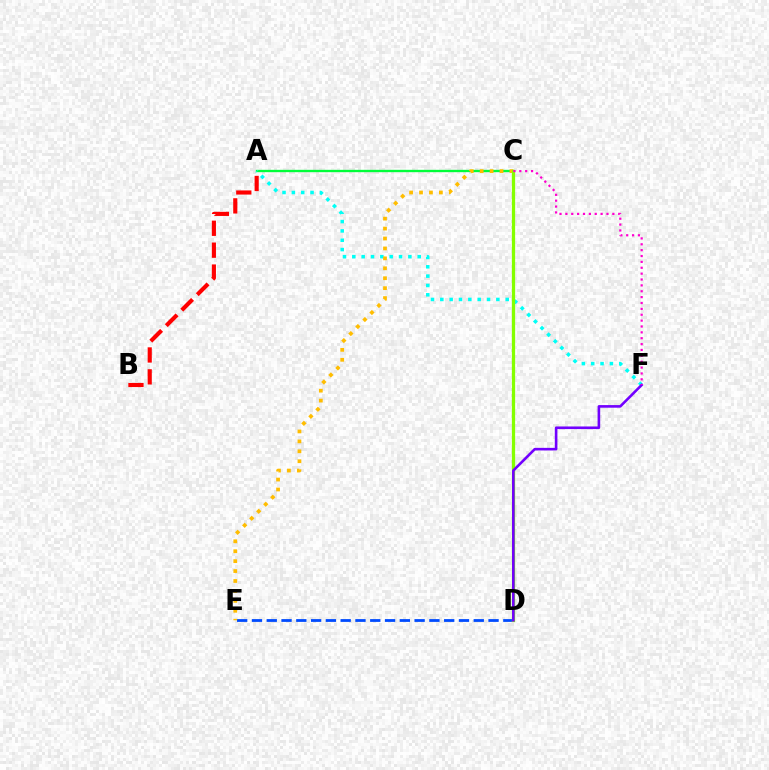{('A', 'C'): [{'color': '#00ff39', 'line_style': 'solid', 'thickness': 1.7}], ('A', 'B'): [{'color': '#ff0000', 'line_style': 'dashed', 'thickness': 2.97}], ('D', 'E'): [{'color': '#004bff', 'line_style': 'dashed', 'thickness': 2.01}], ('A', 'F'): [{'color': '#00fff6', 'line_style': 'dotted', 'thickness': 2.54}], ('C', 'E'): [{'color': '#ffbd00', 'line_style': 'dotted', 'thickness': 2.7}], ('C', 'D'): [{'color': '#84ff00', 'line_style': 'solid', 'thickness': 2.34}], ('D', 'F'): [{'color': '#7200ff', 'line_style': 'solid', 'thickness': 1.88}], ('C', 'F'): [{'color': '#ff00cf', 'line_style': 'dotted', 'thickness': 1.6}]}